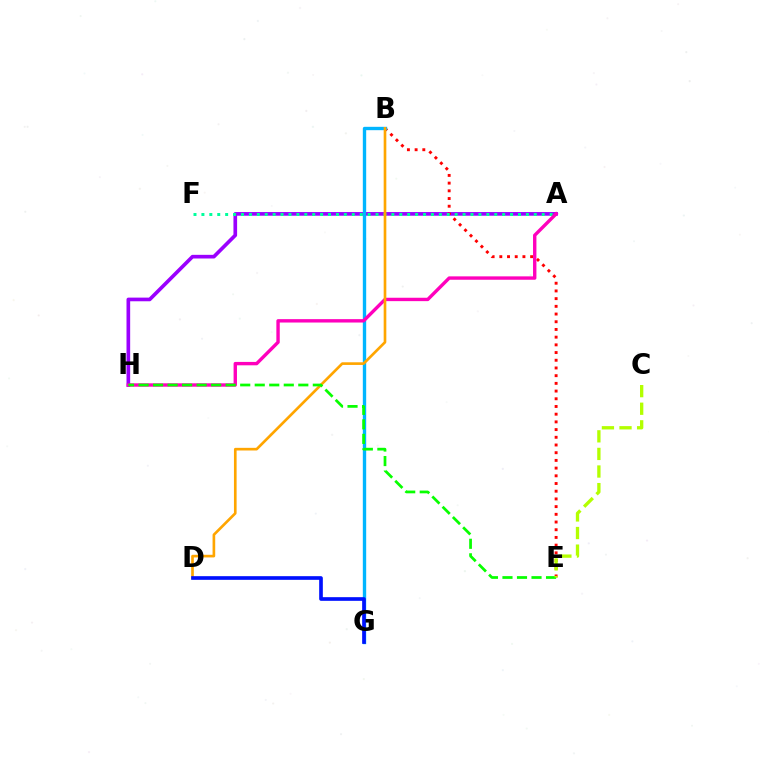{('A', 'H'): [{'color': '#9b00ff', 'line_style': 'solid', 'thickness': 2.64}, {'color': '#ff00bd', 'line_style': 'solid', 'thickness': 2.44}], ('B', 'E'): [{'color': '#ff0000', 'line_style': 'dotted', 'thickness': 2.09}], ('B', 'G'): [{'color': '#00b5ff', 'line_style': 'solid', 'thickness': 2.42}], ('A', 'F'): [{'color': '#00ff9d', 'line_style': 'dotted', 'thickness': 2.15}], ('B', 'D'): [{'color': '#ffa500', 'line_style': 'solid', 'thickness': 1.91}], ('E', 'H'): [{'color': '#08ff00', 'line_style': 'dashed', 'thickness': 1.97}], ('D', 'G'): [{'color': '#0010ff', 'line_style': 'solid', 'thickness': 2.64}], ('C', 'E'): [{'color': '#b3ff00', 'line_style': 'dashed', 'thickness': 2.39}]}